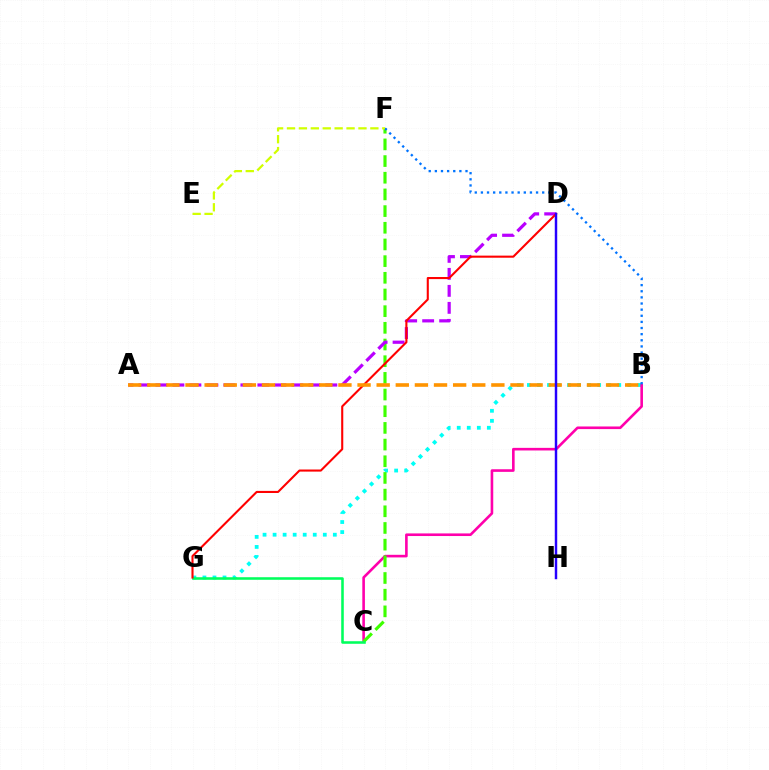{('B', 'G'): [{'color': '#00fff6', 'line_style': 'dotted', 'thickness': 2.73}], ('B', 'C'): [{'color': '#ff00ac', 'line_style': 'solid', 'thickness': 1.88}], ('C', 'F'): [{'color': '#3dff00', 'line_style': 'dashed', 'thickness': 2.27}], ('C', 'G'): [{'color': '#00ff5c', 'line_style': 'solid', 'thickness': 1.84}], ('B', 'F'): [{'color': '#0074ff', 'line_style': 'dotted', 'thickness': 1.67}], ('A', 'D'): [{'color': '#b900ff', 'line_style': 'dashed', 'thickness': 2.31}], ('D', 'G'): [{'color': '#ff0000', 'line_style': 'solid', 'thickness': 1.51}], ('A', 'B'): [{'color': '#ff9400', 'line_style': 'dashed', 'thickness': 2.6}], ('D', 'H'): [{'color': '#2500ff', 'line_style': 'solid', 'thickness': 1.77}], ('E', 'F'): [{'color': '#d1ff00', 'line_style': 'dashed', 'thickness': 1.62}]}